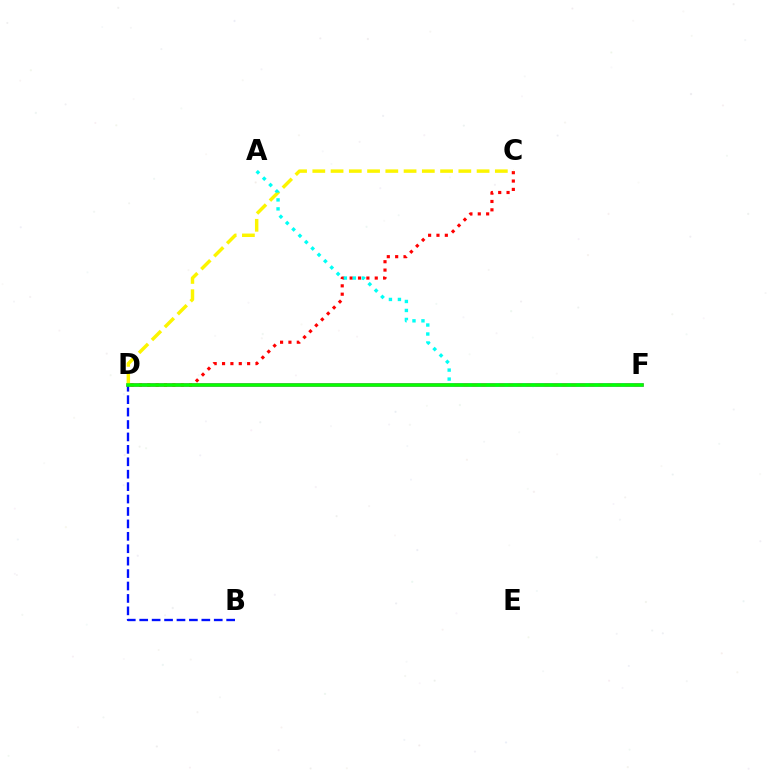{('D', 'F'): [{'color': '#ee00ff', 'line_style': 'solid', 'thickness': 2.57}, {'color': '#08ff00', 'line_style': 'solid', 'thickness': 2.57}], ('B', 'D'): [{'color': '#0010ff', 'line_style': 'dashed', 'thickness': 1.69}], ('C', 'D'): [{'color': '#ff0000', 'line_style': 'dotted', 'thickness': 2.27}, {'color': '#fcf500', 'line_style': 'dashed', 'thickness': 2.48}], ('A', 'F'): [{'color': '#00fff6', 'line_style': 'dotted', 'thickness': 2.44}]}